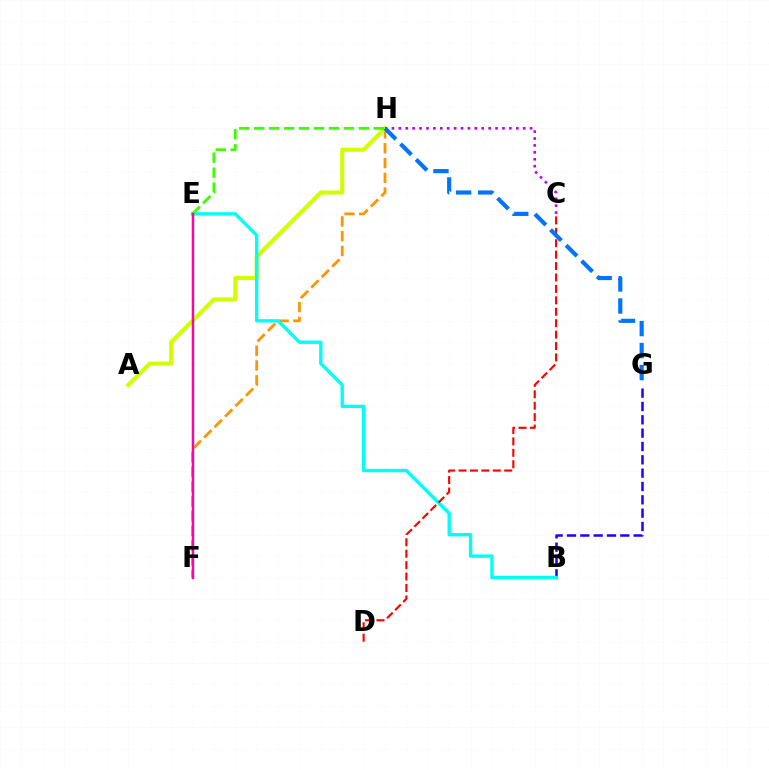{('F', 'H'): [{'color': '#ff9400', 'line_style': 'dashed', 'thickness': 2.01}], ('B', 'G'): [{'color': '#2500ff', 'line_style': 'dashed', 'thickness': 1.81}], ('A', 'H'): [{'color': '#d1ff00', 'line_style': 'solid', 'thickness': 2.94}], ('B', 'E'): [{'color': '#00fff6', 'line_style': 'solid', 'thickness': 2.42}], ('E', 'H'): [{'color': '#3dff00', 'line_style': 'dashed', 'thickness': 2.03}], ('E', 'F'): [{'color': '#00ff5c', 'line_style': 'solid', 'thickness': 1.7}, {'color': '#ff00ac', 'line_style': 'solid', 'thickness': 1.7}], ('C', 'H'): [{'color': '#b900ff', 'line_style': 'dotted', 'thickness': 1.88}], ('C', 'D'): [{'color': '#ff0000', 'line_style': 'dashed', 'thickness': 1.55}], ('G', 'H'): [{'color': '#0074ff', 'line_style': 'dashed', 'thickness': 2.99}]}